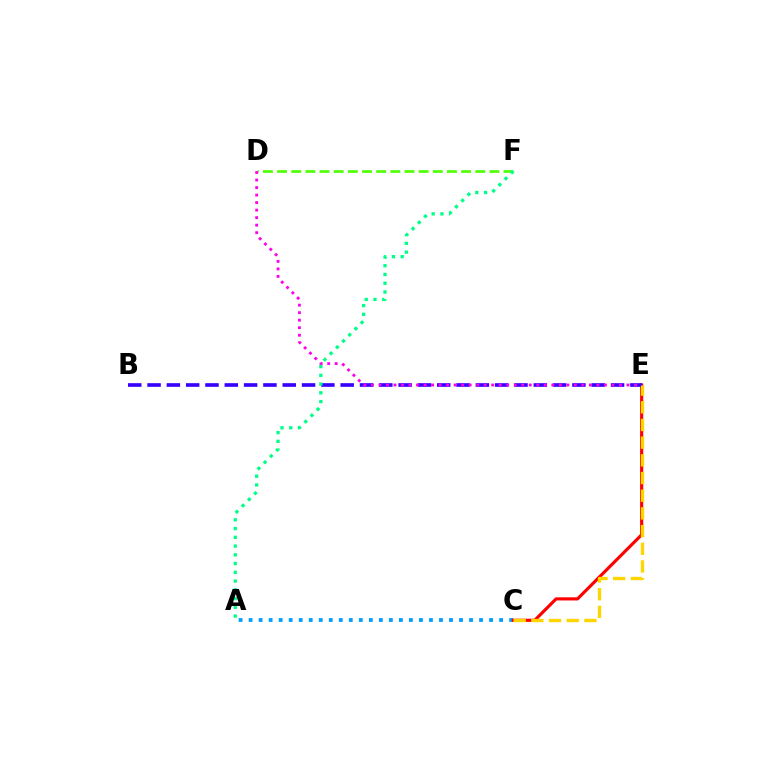{('A', 'C'): [{'color': '#009eff', 'line_style': 'dotted', 'thickness': 2.72}], ('C', 'E'): [{'color': '#ff0000', 'line_style': 'solid', 'thickness': 2.27}, {'color': '#ffd500', 'line_style': 'dashed', 'thickness': 2.4}], ('B', 'E'): [{'color': '#3700ff', 'line_style': 'dashed', 'thickness': 2.62}], ('D', 'F'): [{'color': '#4fff00', 'line_style': 'dashed', 'thickness': 1.92}], ('D', 'E'): [{'color': '#ff00ed', 'line_style': 'dotted', 'thickness': 2.04}], ('A', 'F'): [{'color': '#00ff86', 'line_style': 'dotted', 'thickness': 2.38}]}